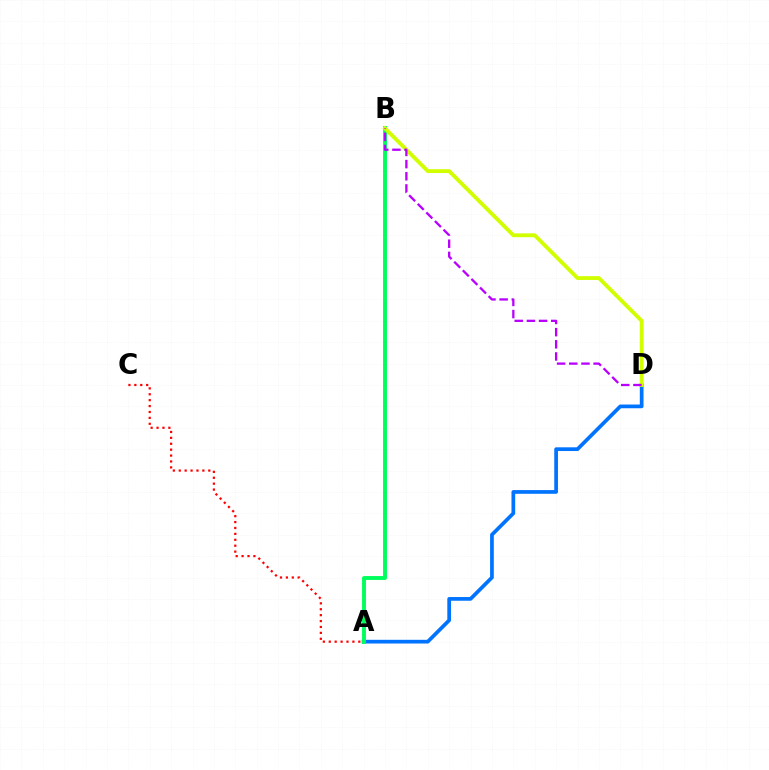{('A', 'D'): [{'color': '#0074ff', 'line_style': 'solid', 'thickness': 2.68}], ('A', 'B'): [{'color': '#00ff5c', 'line_style': 'solid', 'thickness': 2.8}], ('B', 'D'): [{'color': '#d1ff00', 'line_style': 'solid', 'thickness': 2.76}, {'color': '#b900ff', 'line_style': 'dashed', 'thickness': 1.65}], ('A', 'C'): [{'color': '#ff0000', 'line_style': 'dotted', 'thickness': 1.6}]}